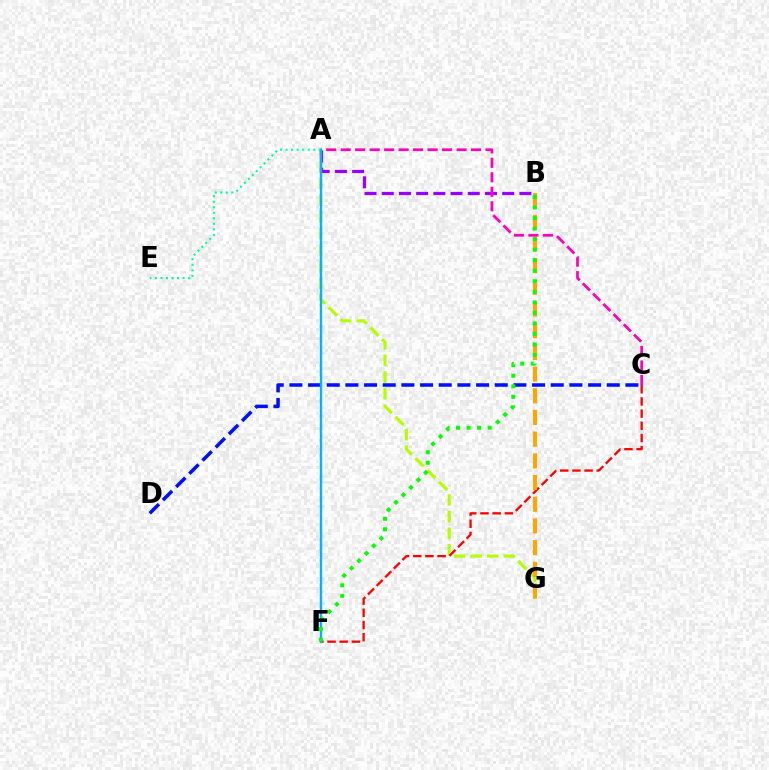{('A', 'G'): [{'color': '#b3ff00', 'line_style': 'dashed', 'thickness': 2.26}], ('C', 'D'): [{'color': '#0010ff', 'line_style': 'dashed', 'thickness': 2.54}], ('A', 'B'): [{'color': '#9b00ff', 'line_style': 'dashed', 'thickness': 2.34}], ('C', 'F'): [{'color': '#ff0000', 'line_style': 'dashed', 'thickness': 1.66}], ('A', 'E'): [{'color': '#00ff9d', 'line_style': 'dotted', 'thickness': 1.5}], ('B', 'G'): [{'color': '#ffa500', 'line_style': 'dashed', 'thickness': 2.95}], ('A', 'C'): [{'color': '#ff00bd', 'line_style': 'dashed', 'thickness': 1.97}], ('A', 'F'): [{'color': '#00b5ff', 'line_style': 'solid', 'thickness': 1.71}], ('B', 'F'): [{'color': '#08ff00', 'line_style': 'dotted', 'thickness': 2.86}]}